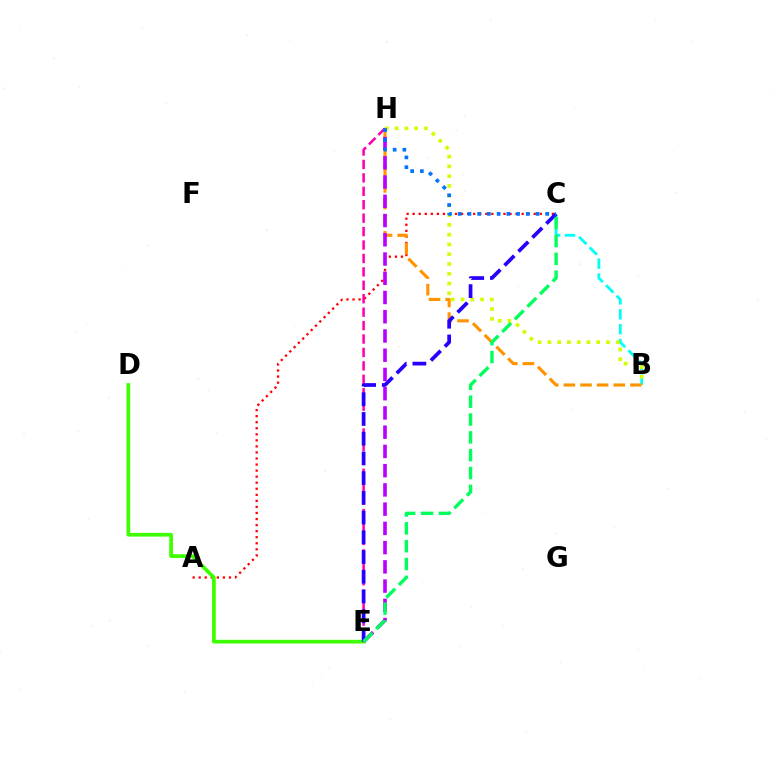{('B', 'C'): [{'color': '#00fff6', 'line_style': 'dashed', 'thickness': 2.02}], ('A', 'C'): [{'color': '#ff0000', 'line_style': 'dotted', 'thickness': 1.64}], ('D', 'E'): [{'color': '#3dff00', 'line_style': 'solid', 'thickness': 2.67}], ('B', 'H'): [{'color': '#ff9400', 'line_style': 'dashed', 'thickness': 2.26}, {'color': '#d1ff00', 'line_style': 'dotted', 'thickness': 2.65}], ('E', 'H'): [{'color': '#ff00ac', 'line_style': 'dashed', 'thickness': 1.82}, {'color': '#b900ff', 'line_style': 'dashed', 'thickness': 2.61}], ('C', 'E'): [{'color': '#2500ff', 'line_style': 'dashed', 'thickness': 2.68}, {'color': '#00ff5c', 'line_style': 'dashed', 'thickness': 2.42}], ('C', 'H'): [{'color': '#0074ff', 'line_style': 'dotted', 'thickness': 2.64}]}